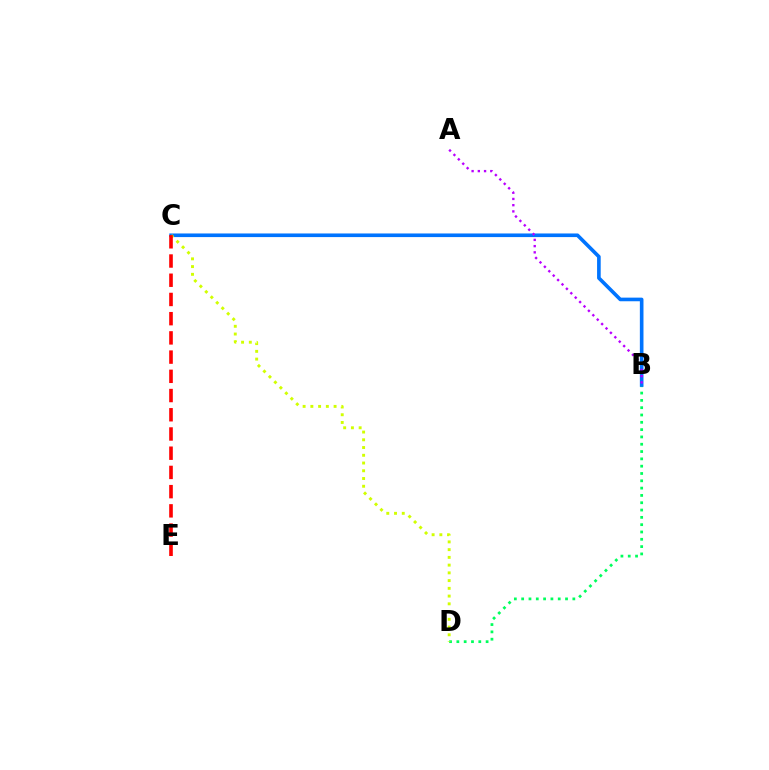{('B', 'D'): [{'color': '#00ff5c', 'line_style': 'dotted', 'thickness': 1.99}], ('B', 'C'): [{'color': '#0074ff', 'line_style': 'solid', 'thickness': 2.61}], ('A', 'B'): [{'color': '#b900ff', 'line_style': 'dotted', 'thickness': 1.69}], ('C', 'D'): [{'color': '#d1ff00', 'line_style': 'dotted', 'thickness': 2.1}], ('C', 'E'): [{'color': '#ff0000', 'line_style': 'dashed', 'thickness': 2.61}]}